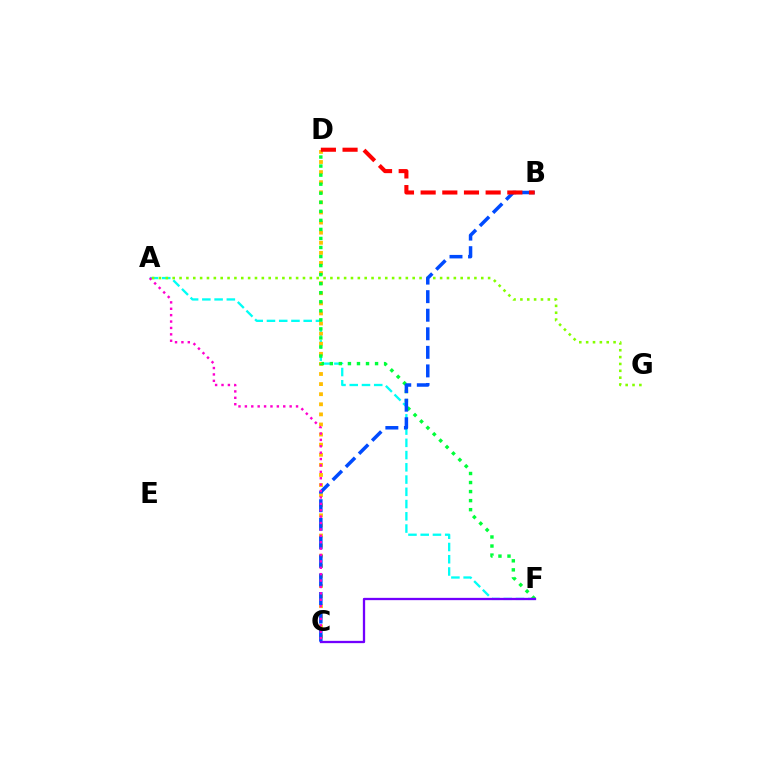{('A', 'F'): [{'color': '#00fff6', 'line_style': 'dashed', 'thickness': 1.66}], ('C', 'D'): [{'color': '#ffbd00', 'line_style': 'dotted', 'thickness': 2.74}], ('A', 'G'): [{'color': '#84ff00', 'line_style': 'dotted', 'thickness': 1.86}], ('D', 'F'): [{'color': '#00ff39', 'line_style': 'dotted', 'thickness': 2.46}], ('B', 'C'): [{'color': '#004bff', 'line_style': 'dashed', 'thickness': 2.52}], ('B', 'D'): [{'color': '#ff0000', 'line_style': 'dashed', 'thickness': 2.94}], ('C', 'F'): [{'color': '#7200ff', 'line_style': 'solid', 'thickness': 1.66}], ('A', 'C'): [{'color': '#ff00cf', 'line_style': 'dotted', 'thickness': 1.74}]}